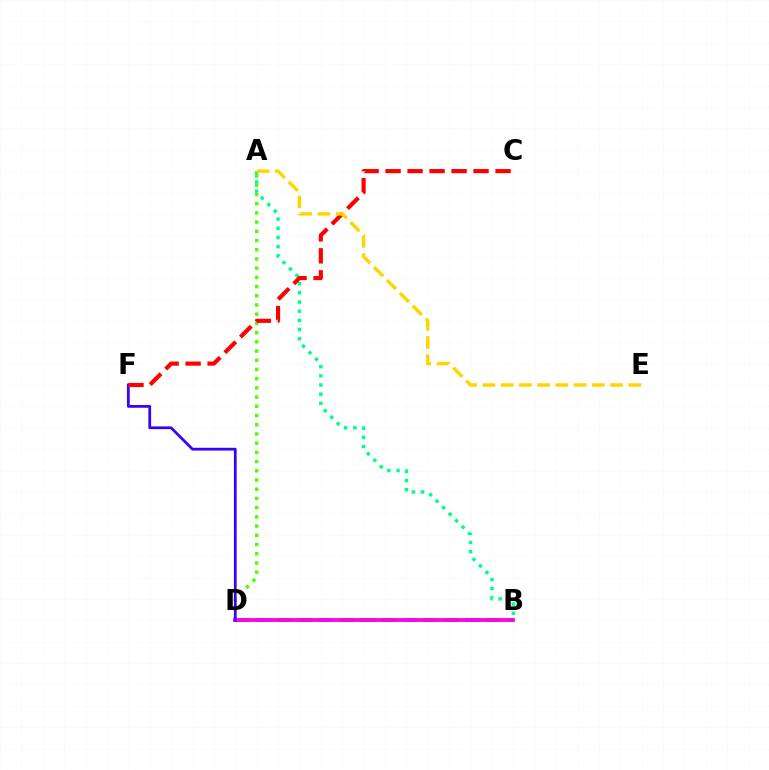{('A', 'D'): [{'color': '#4fff00', 'line_style': 'dotted', 'thickness': 2.5}], ('B', 'D'): [{'color': '#009eff', 'line_style': 'dashed', 'thickness': 2.84}, {'color': '#ff00ed', 'line_style': 'solid', 'thickness': 2.73}], ('A', 'B'): [{'color': '#00ff86', 'line_style': 'dotted', 'thickness': 2.49}], ('D', 'F'): [{'color': '#3700ff', 'line_style': 'solid', 'thickness': 1.98}], ('C', 'F'): [{'color': '#ff0000', 'line_style': 'dashed', 'thickness': 2.99}], ('A', 'E'): [{'color': '#ffd500', 'line_style': 'dashed', 'thickness': 2.48}]}